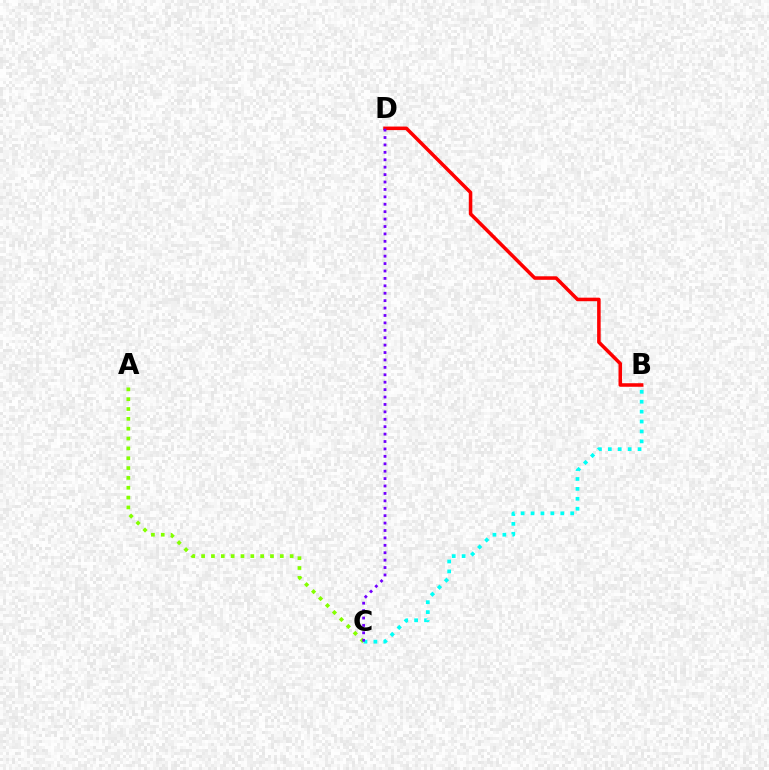{('A', 'C'): [{'color': '#84ff00', 'line_style': 'dotted', 'thickness': 2.67}], ('B', 'D'): [{'color': '#ff0000', 'line_style': 'solid', 'thickness': 2.55}], ('B', 'C'): [{'color': '#00fff6', 'line_style': 'dotted', 'thickness': 2.69}], ('C', 'D'): [{'color': '#7200ff', 'line_style': 'dotted', 'thickness': 2.01}]}